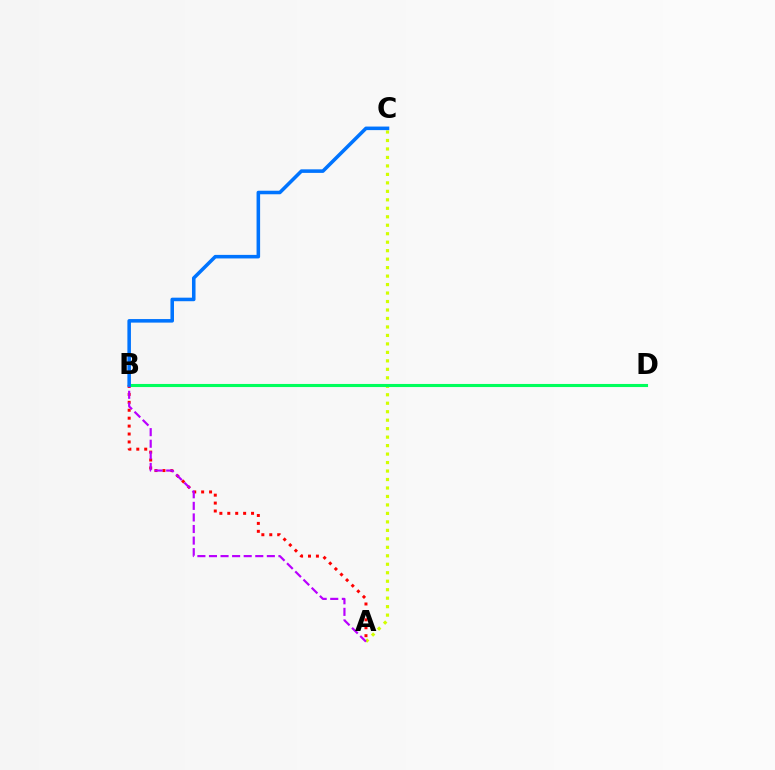{('A', 'B'): [{'color': '#ff0000', 'line_style': 'dotted', 'thickness': 2.15}, {'color': '#b900ff', 'line_style': 'dashed', 'thickness': 1.57}], ('A', 'C'): [{'color': '#d1ff00', 'line_style': 'dotted', 'thickness': 2.3}], ('B', 'D'): [{'color': '#00ff5c', 'line_style': 'solid', 'thickness': 2.23}], ('B', 'C'): [{'color': '#0074ff', 'line_style': 'solid', 'thickness': 2.55}]}